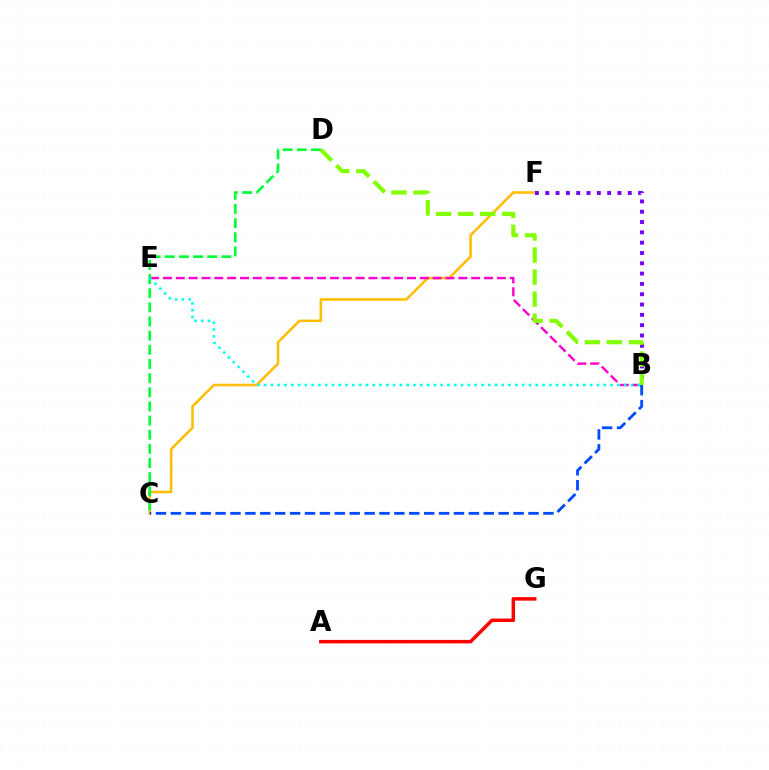{('C', 'F'): [{'color': '#ffbd00', 'line_style': 'solid', 'thickness': 1.83}], ('B', 'F'): [{'color': '#7200ff', 'line_style': 'dotted', 'thickness': 2.8}], ('B', 'E'): [{'color': '#ff00cf', 'line_style': 'dashed', 'thickness': 1.74}, {'color': '#00fff6', 'line_style': 'dotted', 'thickness': 1.85}], ('A', 'G'): [{'color': '#ff0000', 'line_style': 'solid', 'thickness': 2.51}], ('C', 'D'): [{'color': '#00ff39', 'line_style': 'dashed', 'thickness': 1.92}], ('B', 'C'): [{'color': '#004bff', 'line_style': 'dashed', 'thickness': 2.02}], ('B', 'D'): [{'color': '#84ff00', 'line_style': 'dashed', 'thickness': 2.99}]}